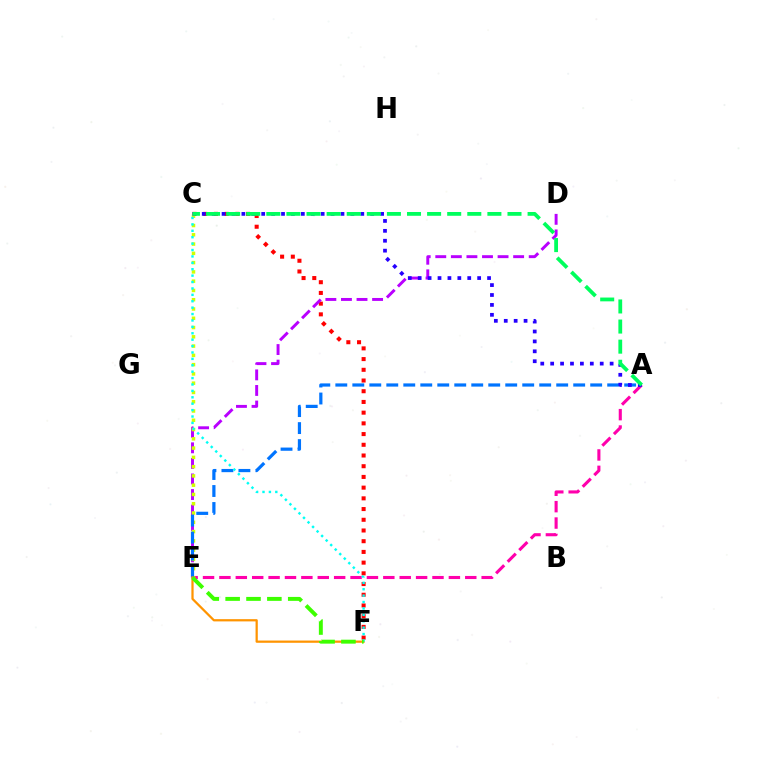{('C', 'F'): [{'color': '#ff0000', 'line_style': 'dotted', 'thickness': 2.91}, {'color': '#00fff6', 'line_style': 'dotted', 'thickness': 1.74}], ('A', 'E'): [{'color': '#ff00ac', 'line_style': 'dashed', 'thickness': 2.23}, {'color': '#0074ff', 'line_style': 'dashed', 'thickness': 2.31}], ('D', 'E'): [{'color': '#b900ff', 'line_style': 'dashed', 'thickness': 2.12}], ('C', 'E'): [{'color': '#d1ff00', 'line_style': 'dotted', 'thickness': 2.52}], ('E', 'F'): [{'color': '#ff9400', 'line_style': 'solid', 'thickness': 1.61}, {'color': '#3dff00', 'line_style': 'dashed', 'thickness': 2.83}], ('A', 'C'): [{'color': '#2500ff', 'line_style': 'dotted', 'thickness': 2.69}, {'color': '#00ff5c', 'line_style': 'dashed', 'thickness': 2.73}]}